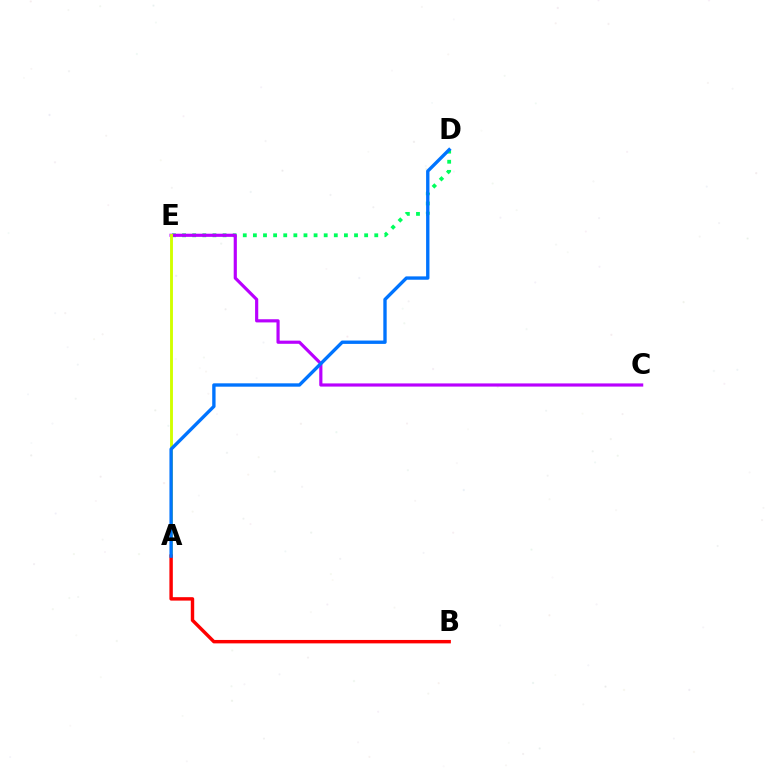{('D', 'E'): [{'color': '#00ff5c', 'line_style': 'dotted', 'thickness': 2.75}], ('C', 'E'): [{'color': '#b900ff', 'line_style': 'solid', 'thickness': 2.28}], ('A', 'E'): [{'color': '#d1ff00', 'line_style': 'solid', 'thickness': 2.08}], ('A', 'B'): [{'color': '#ff0000', 'line_style': 'solid', 'thickness': 2.47}], ('A', 'D'): [{'color': '#0074ff', 'line_style': 'solid', 'thickness': 2.42}]}